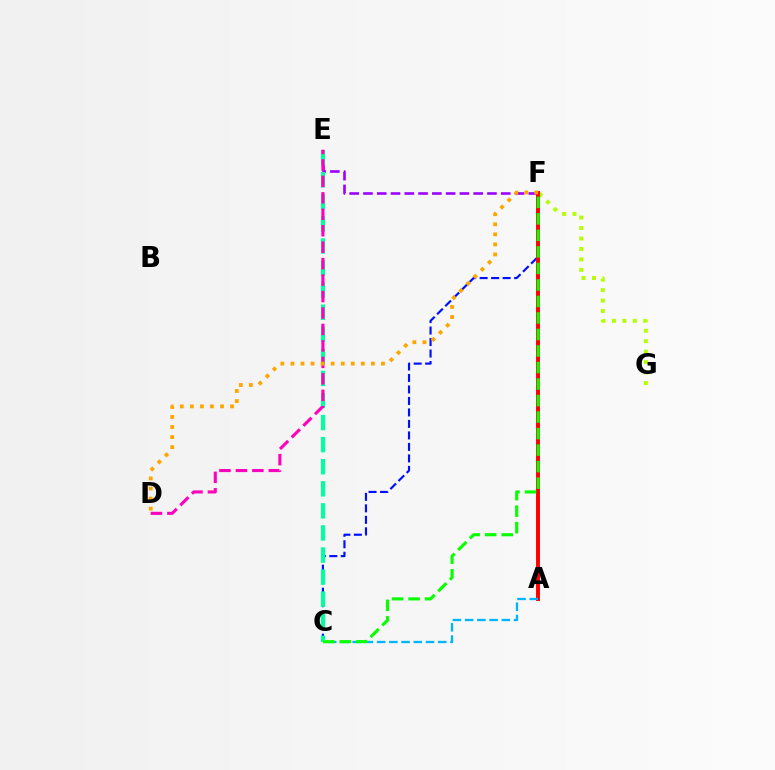{('E', 'F'): [{'color': '#9b00ff', 'line_style': 'dashed', 'thickness': 1.87}], ('C', 'F'): [{'color': '#0010ff', 'line_style': 'dashed', 'thickness': 1.56}, {'color': '#08ff00', 'line_style': 'dashed', 'thickness': 2.24}], ('F', 'G'): [{'color': '#b3ff00', 'line_style': 'dotted', 'thickness': 2.84}], ('C', 'E'): [{'color': '#00ff9d', 'line_style': 'dashed', 'thickness': 3.0}], ('A', 'F'): [{'color': '#ff0000', 'line_style': 'solid', 'thickness': 2.84}], ('A', 'C'): [{'color': '#00b5ff', 'line_style': 'dashed', 'thickness': 1.66}], ('D', 'E'): [{'color': '#ff00bd', 'line_style': 'dashed', 'thickness': 2.24}], ('D', 'F'): [{'color': '#ffa500', 'line_style': 'dotted', 'thickness': 2.73}]}